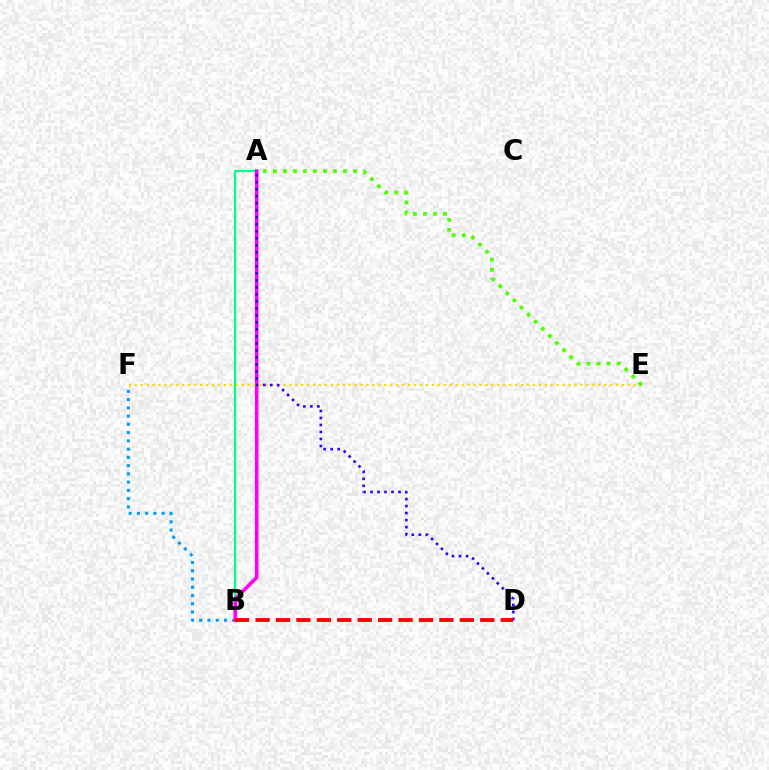{('A', 'B'): [{'color': '#00ff86', 'line_style': 'solid', 'thickness': 1.58}, {'color': '#ff00ed', 'line_style': 'solid', 'thickness': 2.58}], ('B', 'F'): [{'color': '#009eff', 'line_style': 'dotted', 'thickness': 2.24}], ('E', 'F'): [{'color': '#ffd500', 'line_style': 'dotted', 'thickness': 1.61}], ('A', 'D'): [{'color': '#3700ff', 'line_style': 'dotted', 'thickness': 1.9}], ('B', 'D'): [{'color': '#ff0000', 'line_style': 'dashed', 'thickness': 2.78}], ('A', 'E'): [{'color': '#4fff00', 'line_style': 'dotted', 'thickness': 2.72}]}